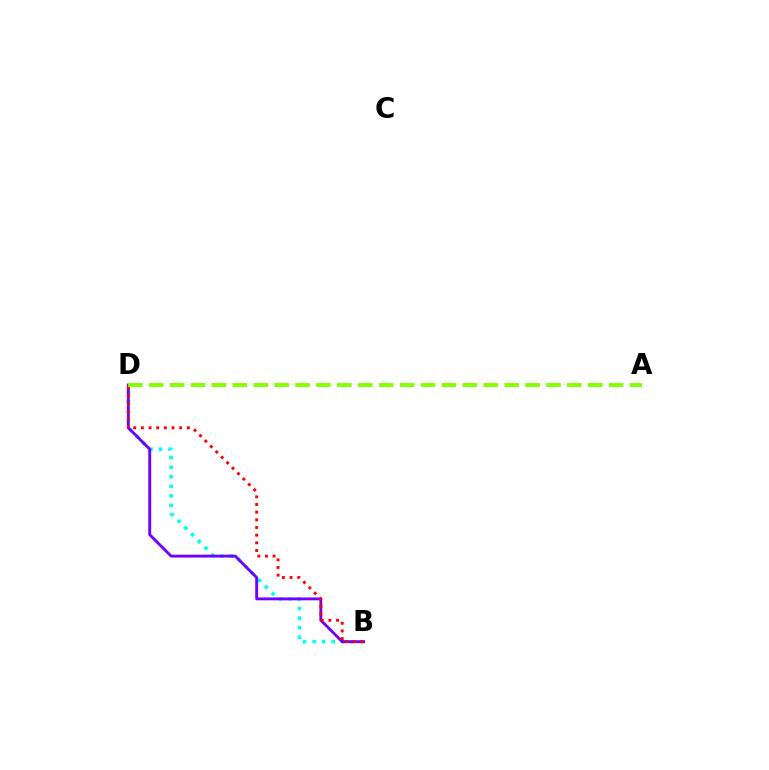{('B', 'D'): [{'color': '#00fff6', 'line_style': 'dotted', 'thickness': 2.59}, {'color': '#7200ff', 'line_style': 'solid', 'thickness': 2.07}, {'color': '#ff0000', 'line_style': 'dotted', 'thickness': 2.08}], ('A', 'D'): [{'color': '#84ff00', 'line_style': 'dashed', 'thickness': 2.84}]}